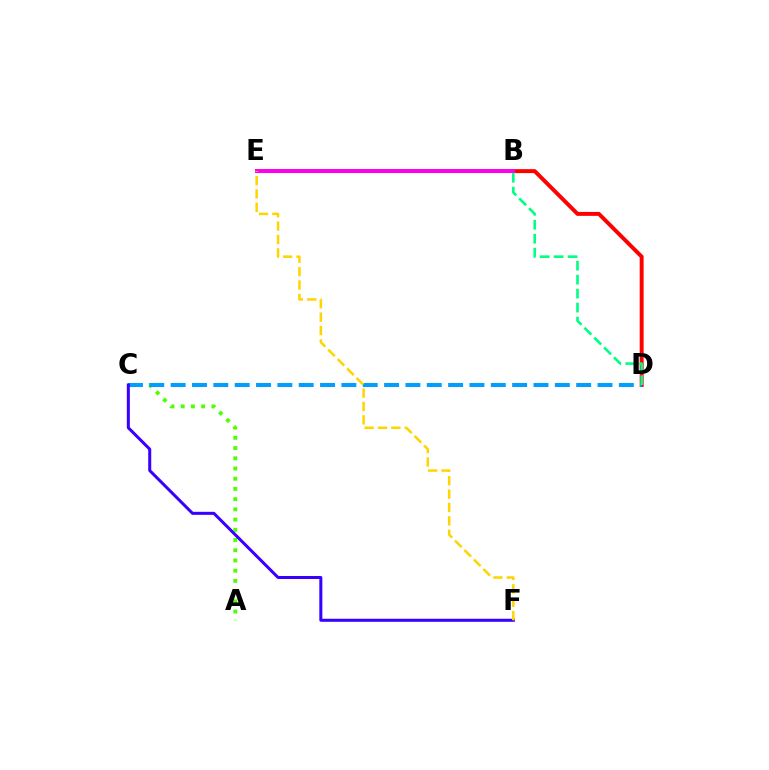{('B', 'D'): [{'color': '#ff0000', 'line_style': 'solid', 'thickness': 2.84}, {'color': '#00ff86', 'line_style': 'dashed', 'thickness': 1.9}], ('A', 'C'): [{'color': '#4fff00', 'line_style': 'dotted', 'thickness': 2.78}], ('C', 'D'): [{'color': '#009eff', 'line_style': 'dashed', 'thickness': 2.9}], ('C', 'F'): [{'color': '#3700ff', 'line_style': 'solid', 'thickness': 2.18}], ('B', 'E'): [{'color': '#ff00ed', 'line_style': 'solid', 'thickness': 2.88}], ('E', 'F'): [{'color': '#ffd500', 'line_style': 'dashed', 'thickness': 1.82}]}